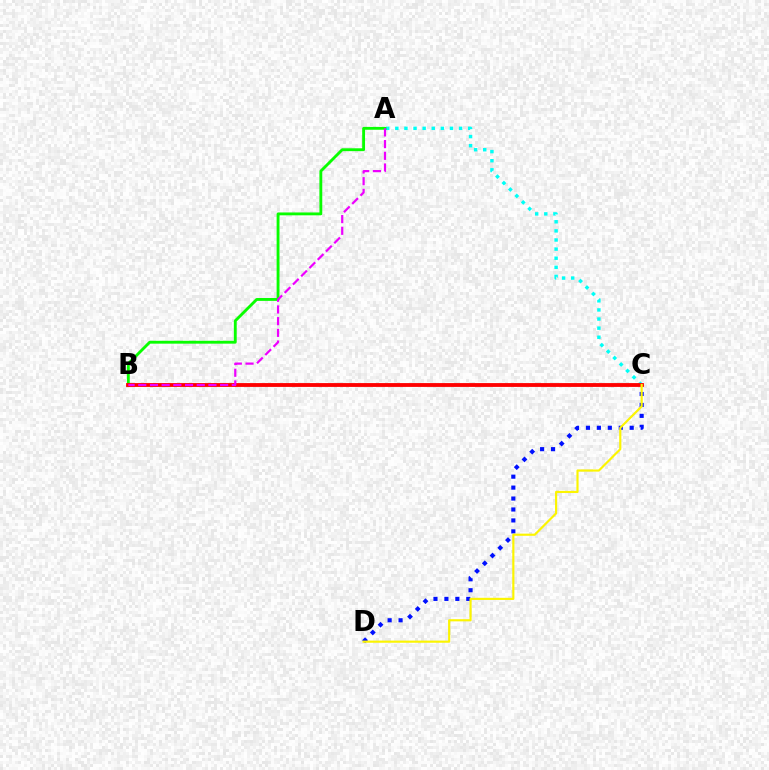{('A', 'C'): [{'color': '#00fff6', 'line_style': 'dotted', 'thickness': 2.47}], ('C', 'D'): [{'color': '#0010ff', 'line_style': 'dotted', 'thickness': 2.97}, {'color': '#fcf500', 'line_style': 'solid', 'thickness': 1.55}], ('A', 'B'): [{'color': '#08ff00', 'line_style': 'solid', 'thickness': 2.06}, {'color': '#ee00ff', 'line_style': 'dashed', 'thickness': 1.59}], ('B', 'C'): [{'color': '#ff0000', 'line_style': 'solid', 'thickness': 2.76}]}